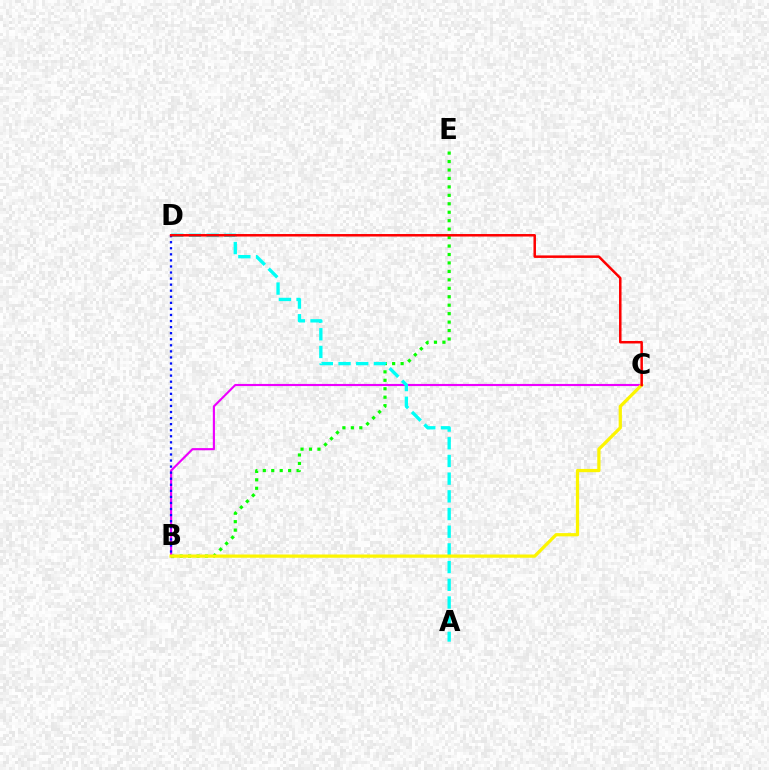{('B', 'E'): [{'color': '#08ff00', 'line_style': 'dotted', 'thickness': 2.3}], ('B', 'C'): [{'color': '#ee00ff', 'line_style': 'solid', 'thickness': 1.54}, {'color': '#fcf500', 'line_style': 'solid', 'thickness': 2.33}], ('A', 'D'): [{'color': '#00fff6', 'line_style': 'dashed', 'thickness': 2.4}], ('B', 'D'): [{'color': '#0010ff', 'line_style': 'dotted', 'thickness': 1.65}], ('C', 'D'): [{'color': '#ff0000', 'line_style': 'solid', 'thickness': 1.8}]}